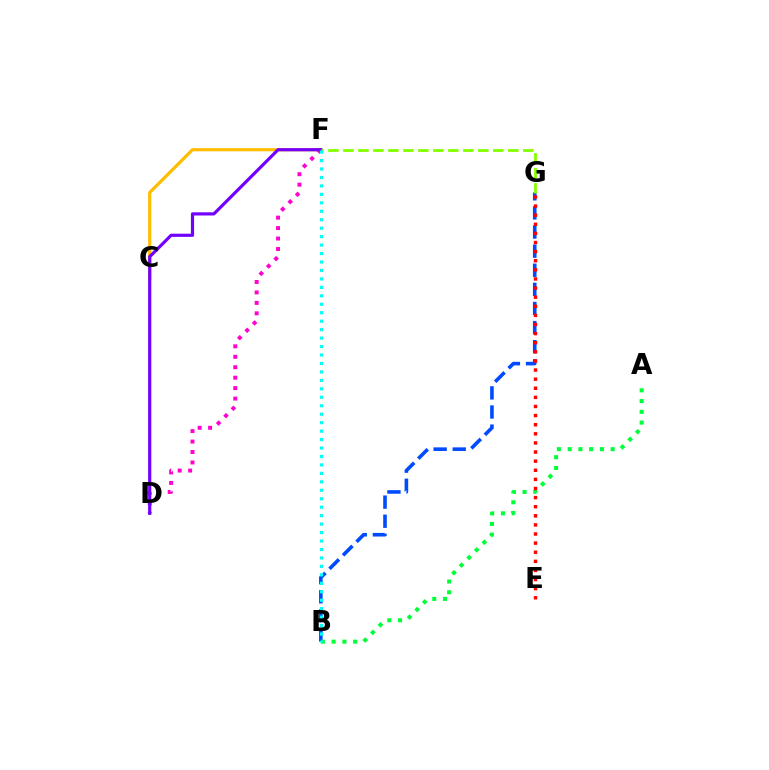{('C', 'F'): [{'color': '#ffbd00', 'line_style': 'solid', 'thickness': 2.31}], ('B', 'G'): [{'color': '#004bff', 'line_style': 'dashed', 'thickness': 2.6}], ('A', 'B'): [{'color': '#00ff39', 'line_style': 'dotted', 'thickness': 2.92}], ('D', 'F'): [{'color': '#ff00cf', 'line_style': 'dotted', 'thickness': 2.84}, {'color': '#7200ff', 'line_style': 'solid', 'thickness': 2.29}], ('F', 'G'): [{'color': '#84ff00', 'line_style': 'dashed', 'thickness': 2.04}], ('B', 'F'): [{'color': '#00fff6', 'line_style': 'dotted', 'thickness': 2.3}], ('E', 'G'): [{'color': '#ff0000', 'line_style': 'dotted', 'thickness': 2.47}]}